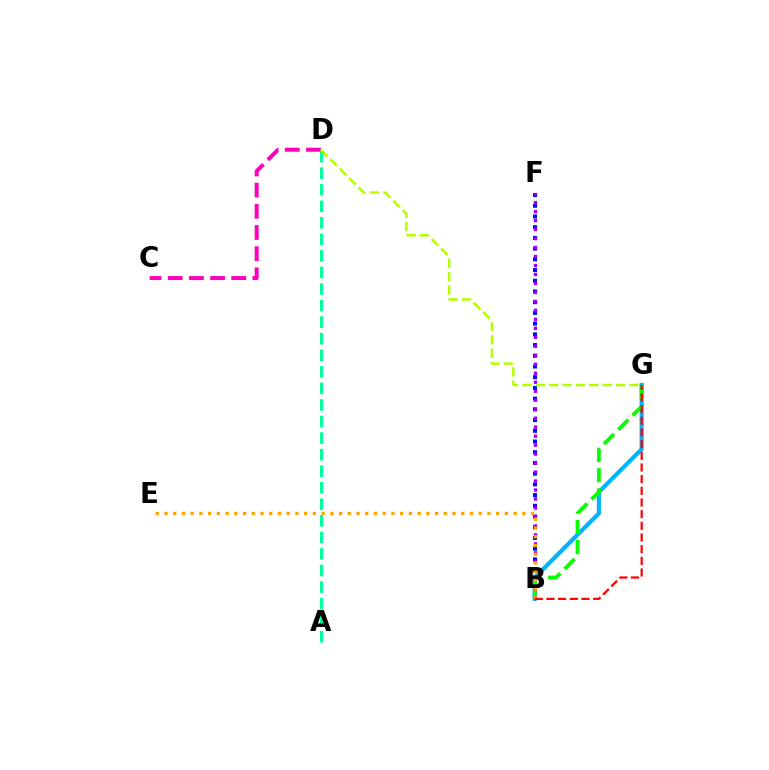{('B', 'F'): [{'color': '#0010ff', 'line_style': 'dotted', 'thickness': 2.91}, {'color': '#9b00ff', 'line_style': 'dotted', 'thickness': 2.44}], ('B', 'G'): [{'color': '#00b5ff', 'line_style': 'solid', 'thickness': 2.99}, {'color': '#08ff00', 'line_style': 'dashed', 'thickness': 2.74}, {'color': '#ff0000', 'line_style': 'dashed', 'thickness': 1.59}], ('A', 'D'): [{'color': '#00ff9d', 'line_style': 'dashed', 'thickness': 2.25}], ('C', 'D'): [{'color': '#ff00bd', 'line_style': 'dashed', 'thickness': 2.88}], ('B', 'E'): [{'color': '#ffa500', 'line_style': 'dotted', 'thickness': 2.37}], ('D', 'G'): [{'color': '#b3ff00', 'line_style': 'dashed', 'thickness': 1.82}]}